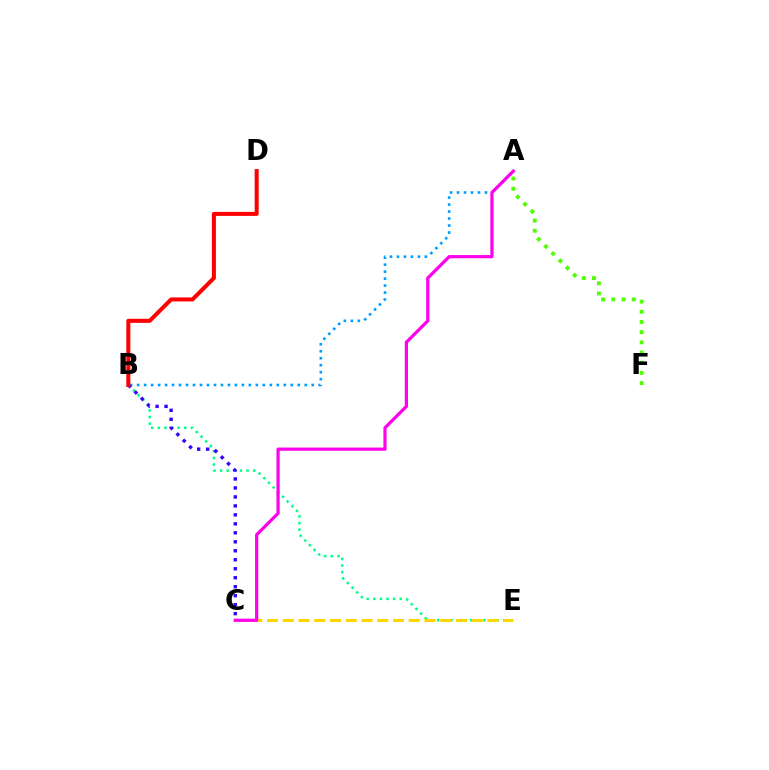{('A', 'F'): [{'color': '#4fff00', 'line_style': 'dotted', 'thickness': 2.77}], ('B', 'E'): [{'color': '#00ff86', 'line_style': 'dotted', 'thickness': 1.8}], ('C', 'E'): [{'color': '#ffd500', 'line_style': 'dashed', 'thickness': 2.14}], ('A', 'B'): [{'color': '#009eff', 'line_style': 'dotted', 'thickness': 1.9}], ('B', 'C'): [{'color': '#3700ff', 'line_style': 'dotted', 'thickness': 2.44}], ('B', 'D'): [{'color': '#ff0000', 'line_style': 'solid', 'thickness': 2.9}], ('A', 'C'): [{'color': '#ff00ed', 'line_style': 'solid', 'thickness': 2.31}]}